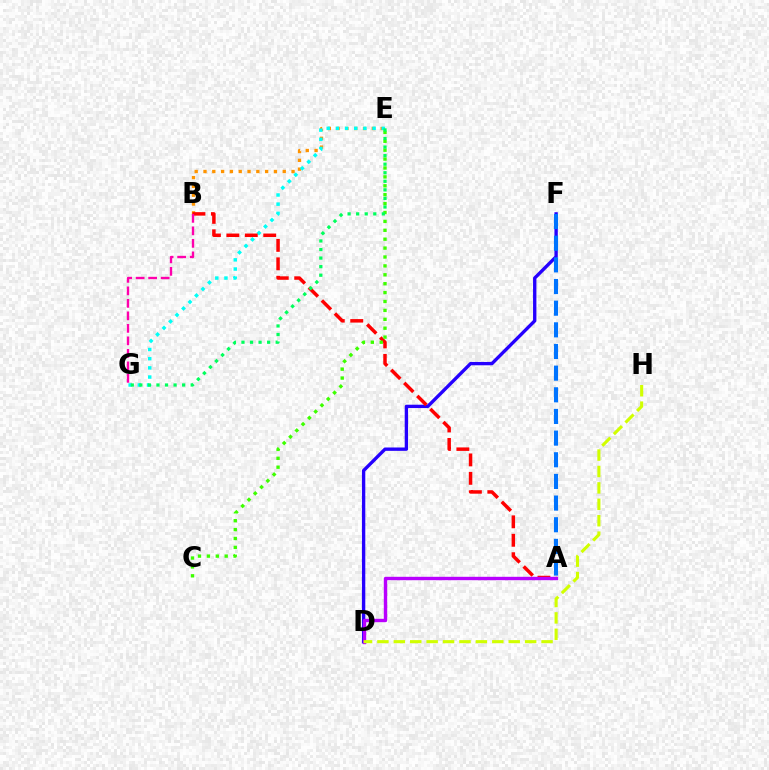{('D', 'F'): [{'color': '#2500ff', 'line_style': 'solid', 'thickness': 2.41}], ('B', 'E'): [{'color': '#ff9400', 'line_style': 'dotted', 'thickness': 2.39}], ('E', 'G'): [{'color': '#00fff6', 'line_style': 'dotted', 'thickness': 2.49}, {'color': '#00ff5c', 'line_style': 'dotted', 'thickness': 2.33}], ('A', 'F'): [{'color': '#0074ff', 'line_style': 'dashed', 'thickness': 2.94}], ('A', 'B'): [{'color': '#ff0000', 'line_style': 'dashed', 'thickness': 2.5}], ('B', 'G'): [{'color': '#ff00ac', 'line_style': 'dashed', 'thickness': 1.7}], ('C', 'E'): [{'color': '#3dff00', 'line_style': 'dotted', 'thickness': 2.42}], ('A', 'D'): [{'color': '#b900ff', 'line_style': 'solid', 'thickness': 2.44}], ('D', 'H'): [{'color': '#d1ff00', 'line_style': 'dashed', 'thickness': 2.23}]}